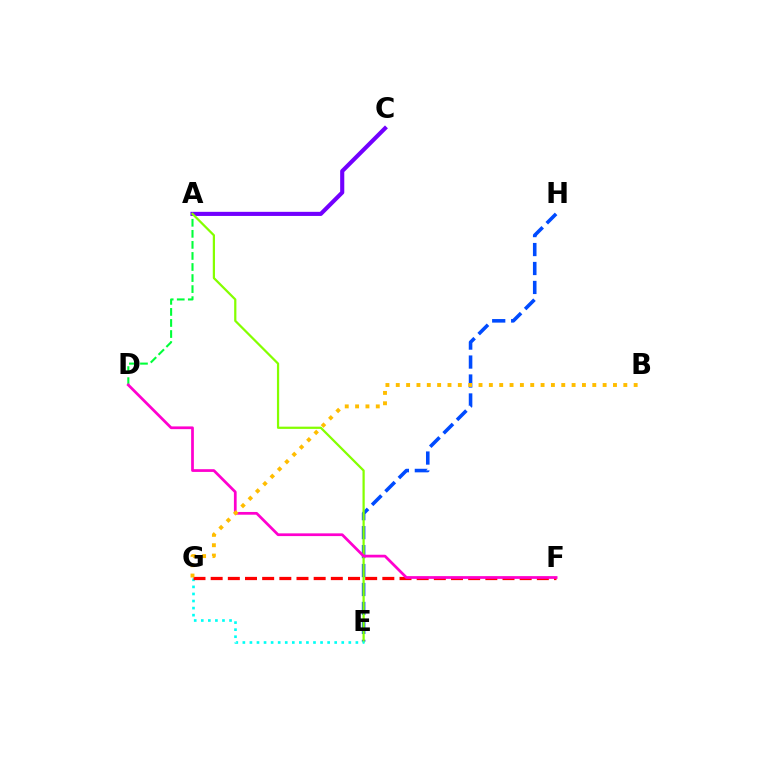{('E', 'H'): [{'color': '#004bff', 'line_style': 'dashed', 'thickness': 2.57}], ('A', 'D'): [{'color': '#00ff39', 'line_style': 'dashed', 'thickness': 1.5}], ('A', 'C'): [{'color': '#7200ff', 'line_style': 'solid', 'thickness': 2.96}], ('A', 'E'): [{'color': '#84ff00', 'line_style': 'solid', 'thickness': 1.61}], ('E', 'G'): [{'color': '#00fff6', 'line_style': 'dotted', 'thickness': 1.92}], ('F', 'G'): [{'color': '#ff0000', 'line_style': 'dashed', 'thickness': 2.33}], ('D', 'F'): [{'color': '#ff00cf', 'line_style': 'solid', 'thickness': 1.97}], ('B', 'G'): [{'color': '#ffbd00', 'line_style': 'dotted', 'thickness': 2.81}]}